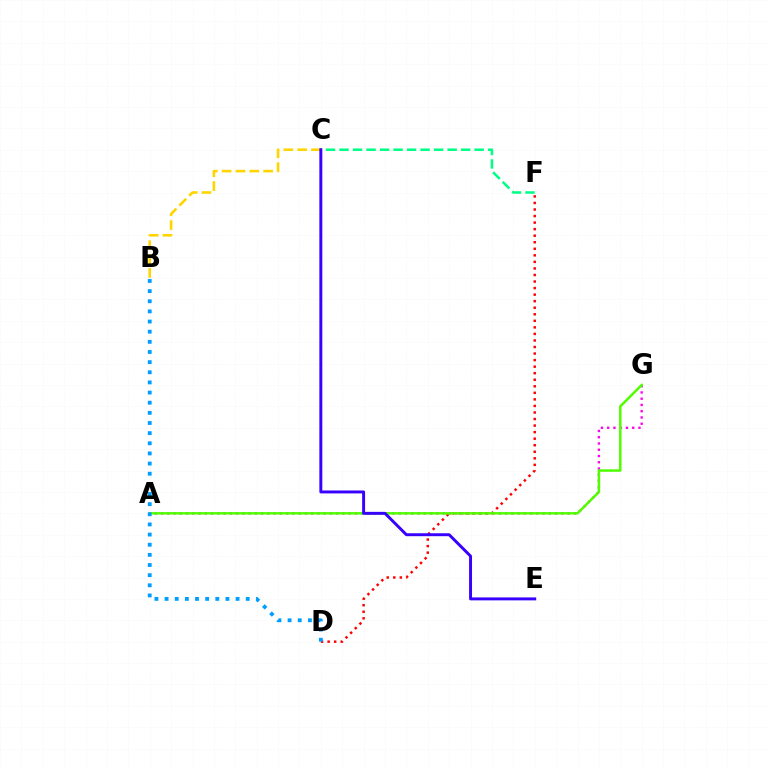{('C', 'F'): [{'color': '#00ff86', 'line_style': 'dashed', 'thickness': 1.84}], ('B', 'C'): [{'color': '#ffd500', 'line_style': 'dashed', 'thickness': 1.88}], ('A', 'G'): [{'color': '#ff00ed', 'line_style': 'dotted', 'thickness': 1.7}, {'color': '#4fff00', 'line_style': 'solid', 'thickness': 1.79}], ('D', 'F'): [{'color': '#ff0000', 'line_style': 'dotted', 'thickness': 1.78}], ('C', 'E'): [{'color': '#3700ff', 'line_style': 'solid', 'thickness': 2.12}], ('B', 'D'): [{'color': '#009eff', 'line_style': 'dotted', 'thickness': 2.76}]}